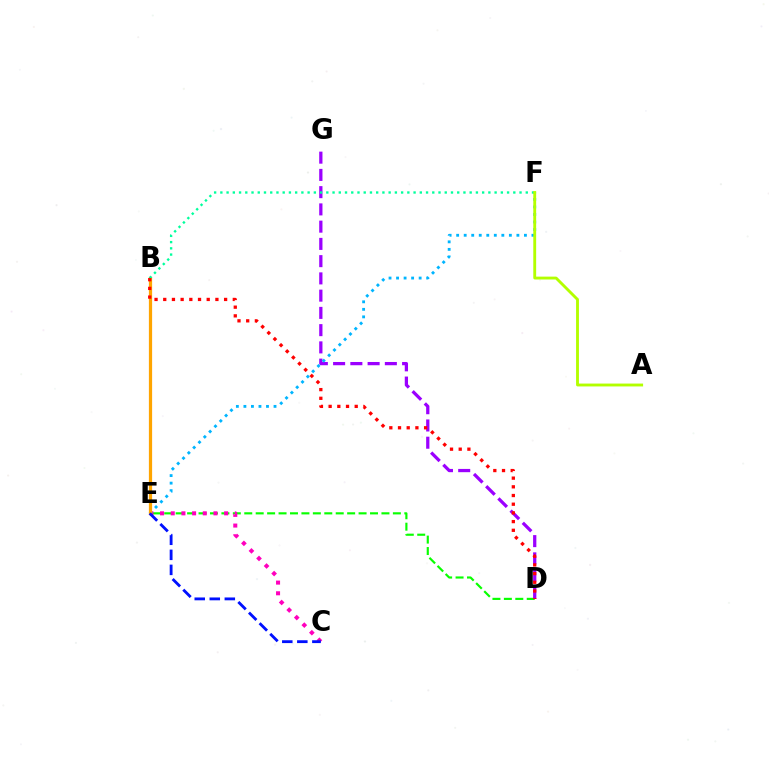{('D', 'E'): [{'color': '#08ff00', 'line_style': 'dashed', 'thickness': 1.55}], ('D', 'G'): [{'color': '#9b00ff', 'line_style': 'dashed', 'thickness': 2.34}], ('C', 'E'): [{'color': '#ff00bd', 'line_style': 'dotted', 'thickness': 2.9}, {'color': '#0010ff', 'line_style': 'dashed', 'thickness': 2.04}], ('E', 'F'): [{'color': '#00b5ff', 'line_style': 'dotted', 'thickness': 2.05}], ('B', 'E'): [{'color': '#ffa500', 'line_style': 'solid', 'thickness': 2.32}], ('B', 'F'): [{'color': '#00ff9d', 'line_style': 'dotted', 'thickness': 1.69}], ('A', 'F'): [{'color': '#b3ff00', 'line_style': 'solid', 'thickness': 2.06}], ('B', 'D'): [{'color': '#ff0000', 'line_style': 'dotted', 'thickness': 2.36}]}